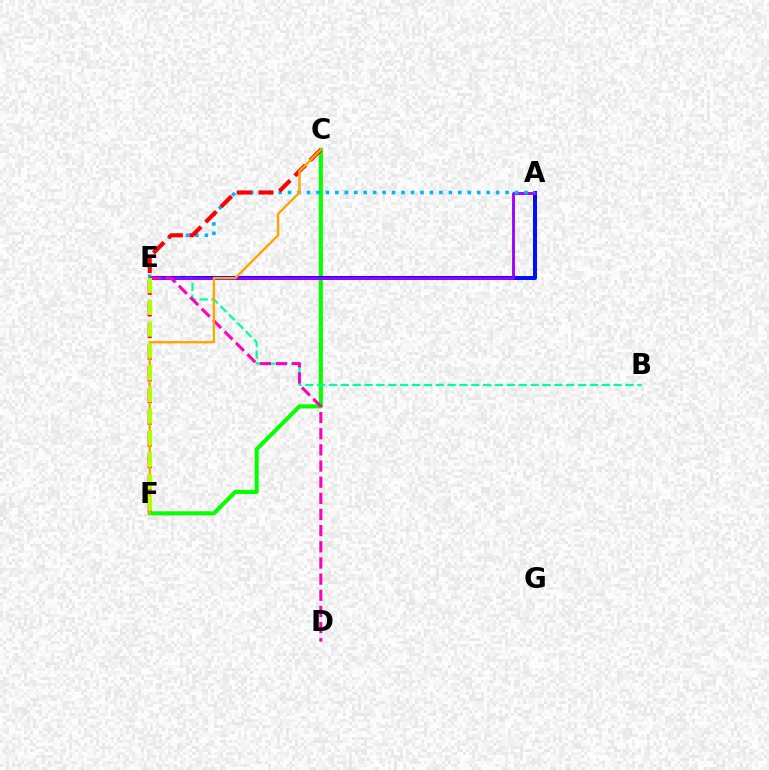{('C', 'F'): [{'color': '#08ff00', 'line_style': 'solid', 'thickness': 2.94}, {'color': '#ff0000', 'line_style': 'dashed', 'thickness': 2.94}, {'color': '#ffa500', 'line_style': 'solid', 'thickness': 1.7}], ('A', 'E'): [{'color': '#0010ff', 'line_style': 'solid', 'thickness': 2.88}, {'color': '#9b00ff', 'line_style': 'solid', 'thickness': 2.04}, {'color': '#00b5ff', 'line_style': 'dotted', 'thickness': 2.57}], ('B', 'E'): [{'color': '#00ff9d', 'line_style': 'dashed', 'thickness': 1.61}], ('D', 'E'): [{'color': '#ff00bd', 'line_style': 'dashed', 'thickness': 2.19}], ('E', 'F'): [{'color': '#b3ff00', 'line_style': 'dashed', 'thickness': 2.95}]}